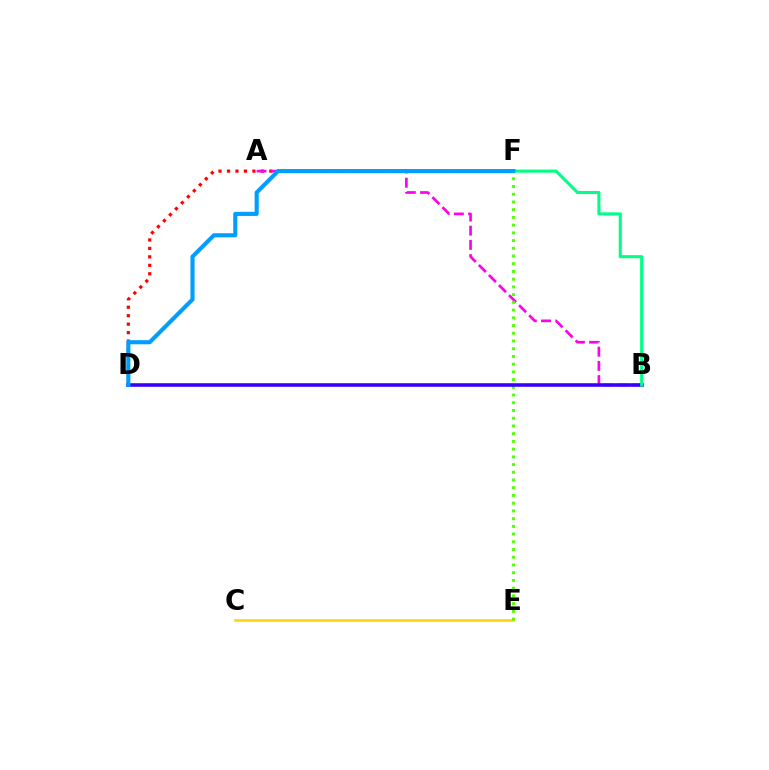{('C', 'E'): [{'color': '#ffd500', 'line_style': 'solid', 'thickness': 1.84}], ('D', 'F'): [{'color': '#ff0000', 'line_style': 'dotted', 'thickness': 2.3}, {'color': '#009eff', 'line_style': 'solid', 'thickness': 2.97}], ('A', 'B'): [{'color': '#ff00ed', 'line_style': 'dashed', 'thickness': 1.93}], ('E', 'F'): [{'color': '#4fff00', 'line_style': 'dotted', 'thickness': 2.1}], ('B', 'D'): [{'color': '#3700ff', 'line_style': 'solid', 'thickness': 2.56}], ('B', 'F'): [{'color': '#00ff86', 'line_style': 'solid', 'thickness': 2.22}]}